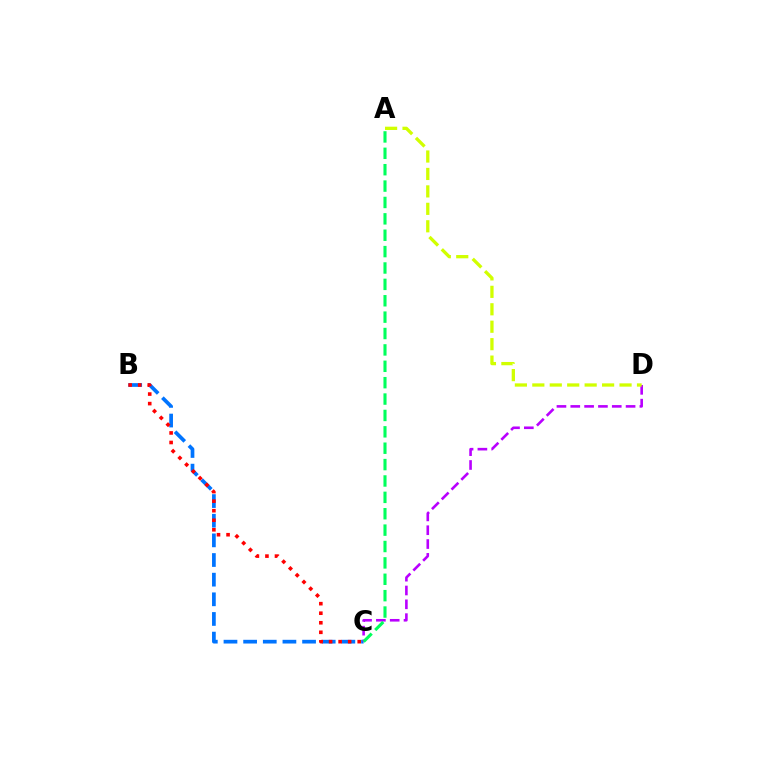{('B', 'C'): [{'color': '#0074ff', 'line_style': 'dashed', 'thickness': 2.67}, {'color': '#ff0000', 'line_style': 'dotted', 'thickness': 2.59}], ('C', 'D'): [{'color': '#b900ff', 'line_style': 'dashed', 'thickness': 1.88}], ('A', 'C'): [{'color': '#00ff5c', 'line_style': 'dashed', 'thickness': 2.23}], ('A', 'D'): [{'color': '#d1ff00', 'line_style': 'dashed', 'thickness': 2.37}]}